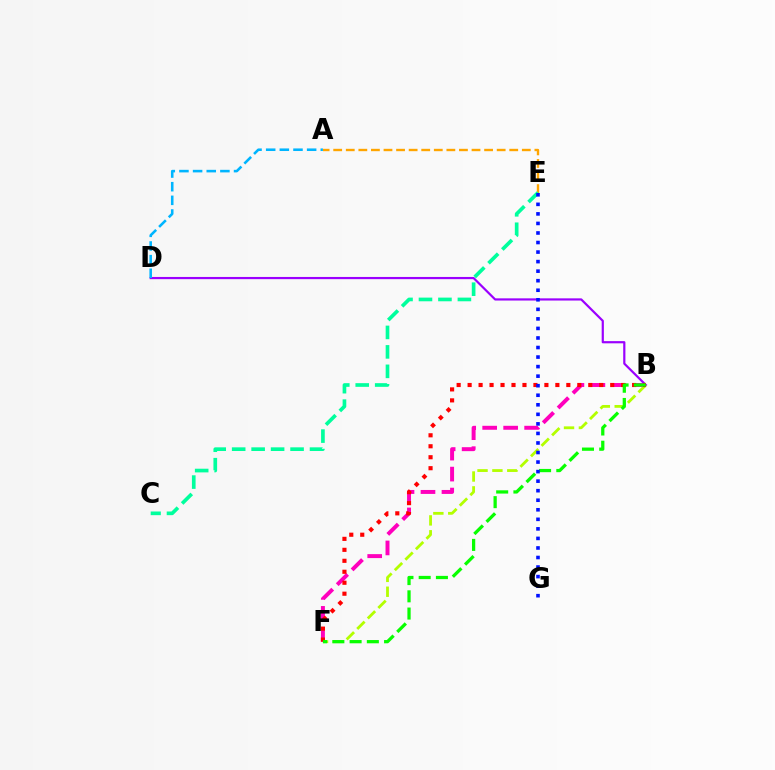{('B', 'D'): [{'color': '#9b00ff', 'line_style': 'solid', 'thickness': 1.58}], ('B', 'F'): [{'color': '#b3ff00', 'line_style': 'dashed', 'thickness': 2.02}, {'color': '#ff00bd', 'line_style': 'dashed', 'thickness': 2.85}, {'color': '#ff0000', 'line_style': 'dotted', 'thickness': 2.98}, {'color': '#08ff00', 'line_style': 'dashed', 'thickness': 2.34}], ('A', 'D'): [{'color': '#00b5ff', 'line_style': 'dashed', 'thickness': 1.85}], ('A', 'E'): [{'color': '#ffa500', 'line_style': 'dashed', 'thickness': 1.71}], ('C', 'E'): [{'color': '#00ff9d', 'line_style': 'dashed', 'thickness': 2.64}], ('E', 'G'): [{'color': '#0010ff', 'line_style': 'dotted', 'thickness': 2.59}]}